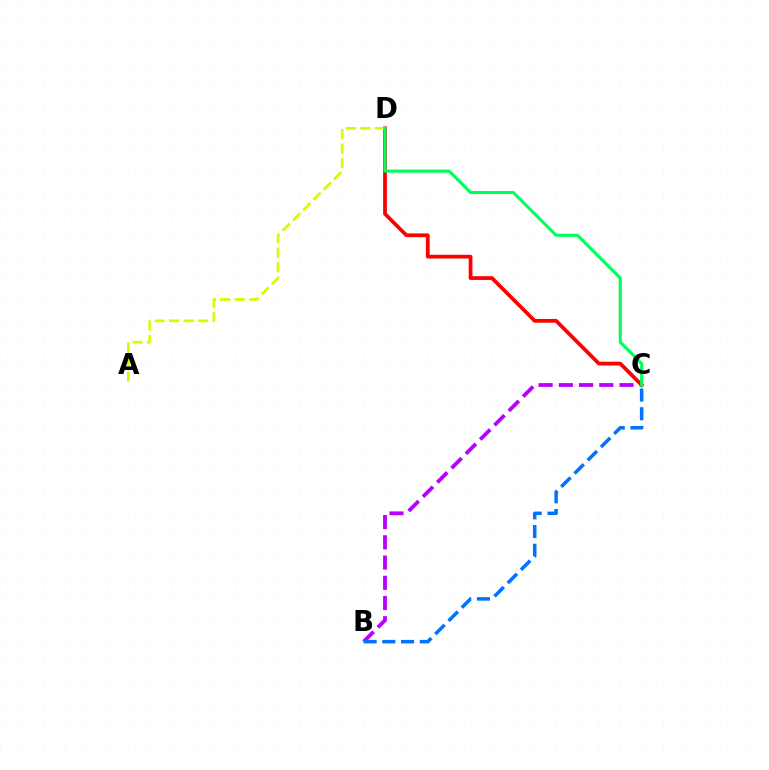{('B', 'C'): [{'color': '#b900ff', 'line_style': 'dashed', 'thickness': 2.75}, {'color': '#0074ff', 'line_style': 'dashed', 'thickness': 2.54}], ('C', 'D'): [{'color': '#ff0000', 'line_style': 'solid', 'thickness': 2.7}, {'color': '#00ff5c', 'line_style': 'solid', 'thickness': 2.23}], ('A', 'D'): [{'color': '#d1ff00', 'line_style': 'dashed', 'thickness': 1.97}]}